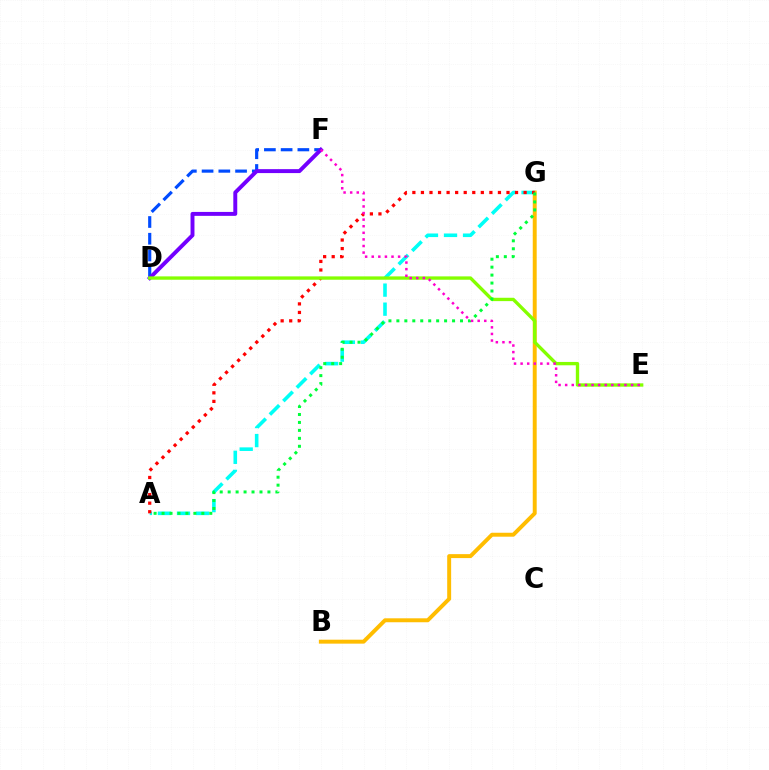{('B', 'G'): [{'color': '#ffbd00', 'line_style': 'solid', 'thickness': 2.84}], ('A', 'G'): [{'color': '#00fff6', 'line_style': 'dashed', 'thickness': 2.59}, {'color': '#ff0000', 'line_style': 'dotted', 'thickness': 2.32}, {'color': '#00ff39', 'line_style': 'dotted', 'thickness': 2.16}], ('D', 'F'): [{'color': '#004bff', 'line_style': 'dashed', 'thickness': 2.27}, {'color': '#7200ff', 'line_style': 'solid', 'thickness': 2.83}], ('D', 'E'): [{'color': '#84ff00', 'line_style': 'solid', 'thickness': 2.41}], ('E', 'F'): [{'color': '#ff00cf', 'line_style': 'dotted', 'thickness': 1.79}]}